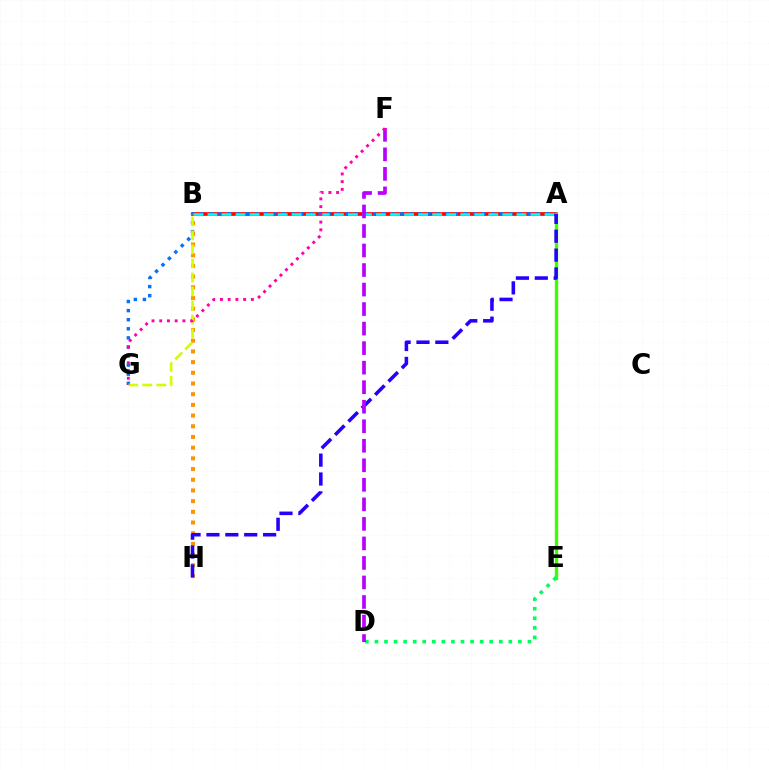{('A', 'B'): [{'color': '#ff0000', 'line_style': 'solid', 'thickness': 2.66}, {'color': '#00fff6', 'line_style': 'dashed', 'thickness': 1.91}], ('A', 'G'): [{'color': '#0074ff', 'line_style': 'dotted', 'thickness': 2.47}], ('A', 'E'): [{'color': '#3dff00', 'line_style': 'solid', 'thickness': 2.42}], ('B', 'H'): [{'color': '#ff9400', 'line_style': 'dotted', 'thickness': 2.91}], ('B', 'G'): [{'color': '#d1ff00', 'line_style': 'dashed', 'thickness': 1.91}], ('D', 'E'): [{'color': '#00ff5c', 'line_style': 'dotted', 'thickness': 2.6}], ('A', 'H'): [{'color': '#2500ff', 'line_style': 'dashed', 'thickness': 2.57}], ('D', 'F'): [{'color': '#b900ff', 'line_style': 'dashed', 'thickness': 2.65}], ('F', 'G'): [{'color': '#ff00ac', 'line_style': 'dotted', 'thickness': 2.1}]}